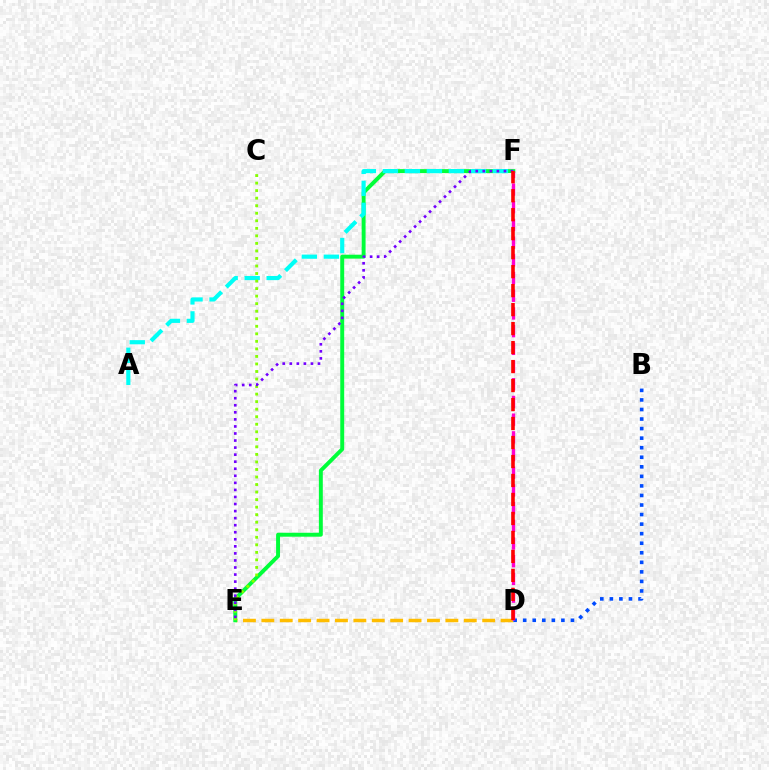{('D', 'E'): [{'color': '#ffbd00', 'line_style': 'dashed', 'thickness': 2.5}], ('E', 'F'): [{'color': '#00ff39', 'line_style': 'solid', 'thickness': 2.83}, {'color': '#7200ff', 'line_style': 'dotted', 'thickness': 1.92}], ('B', 'D'): [{'color': '#004bff', 'line_style': 'dotted', 'thickness': 2.6}], ('A', 'F'): [{'color': '#00fff6', 'line_style': 'dashed', 'thickness': 2.99}], ('C', 'E'): [{'color': '#84ff00', 'line_style': 'dotted', 'thickness': 2.05}], ('D', 'F'): [{'color': '#ff00cf', 'line_style': 'dashed', 'thickness': 2.4}, {'color': '#ff0000', 'line_style': 'dashed', 'thickness': 2.58}]}